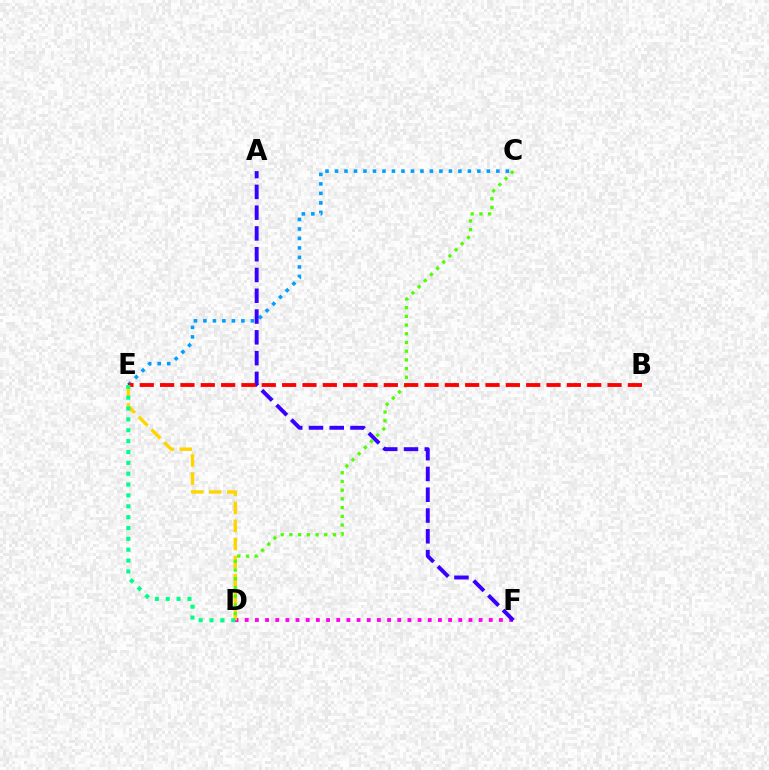{('D', 'F'): [{'color': '#ff00ed', 'line_style': 'dotted', 'thickness': 2.76}], ('C', 'E'): [{'color': '#009eff', 'line_style': 'dotted', 'thickness': 2.58}], ('D', 'E'): [{'color': '#ffd500', 'line_style': 'dashed', 'thickness': 2.45}, {'color': '#00ff86', 'line_style': 'dotted', 'thickness': 2.95}], ('A', 'F'): [{'color': '#3700ff', 'line_style': 'dashed', 'thickness': 2.82}], ('C', 'D'): [{'color': '#4fff00', 'line_style': 'dotted', 'thickness': 2.37}], ('B', 'E'): [{'color': '#ff0000', 'line_style': 'dashed', 'thickness': 2.76}]}